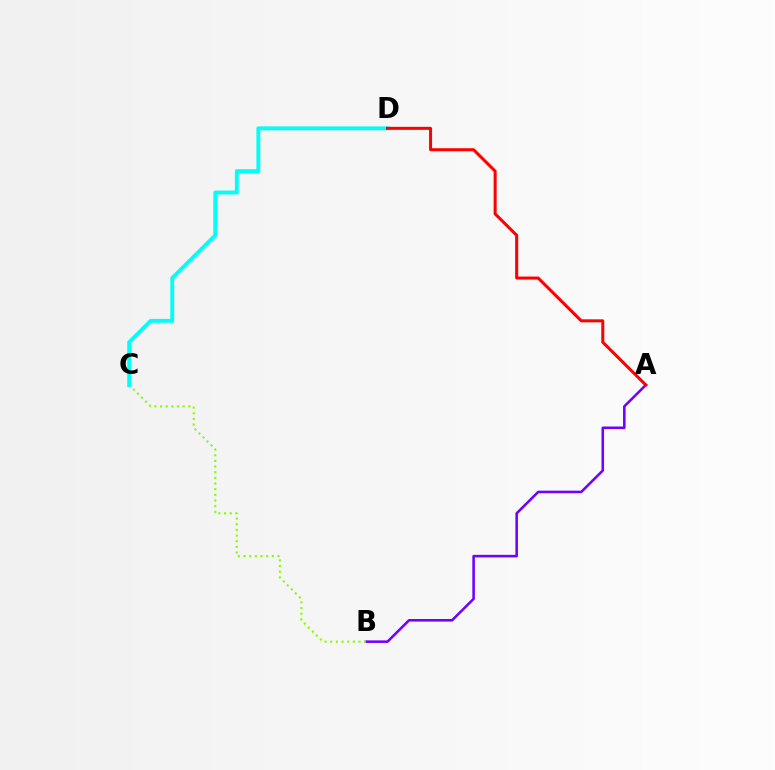{('A', 'B'): [{'color': '#7200ff', 'line_style': 'solid', 'thickness': 1.84}], ('B', 'C'): [{'color': '#84ff00', 'line_style': 'dotted', 'thickness': 1.54}], ('C', 'D'): [{'color': '#00fff6', 'line_style': 'solid', 'thickness': 2.79}], ('A', 'D'): [{'color': '#ff0000', 'line_style': 'solid', 'thickness': 2.17}]}